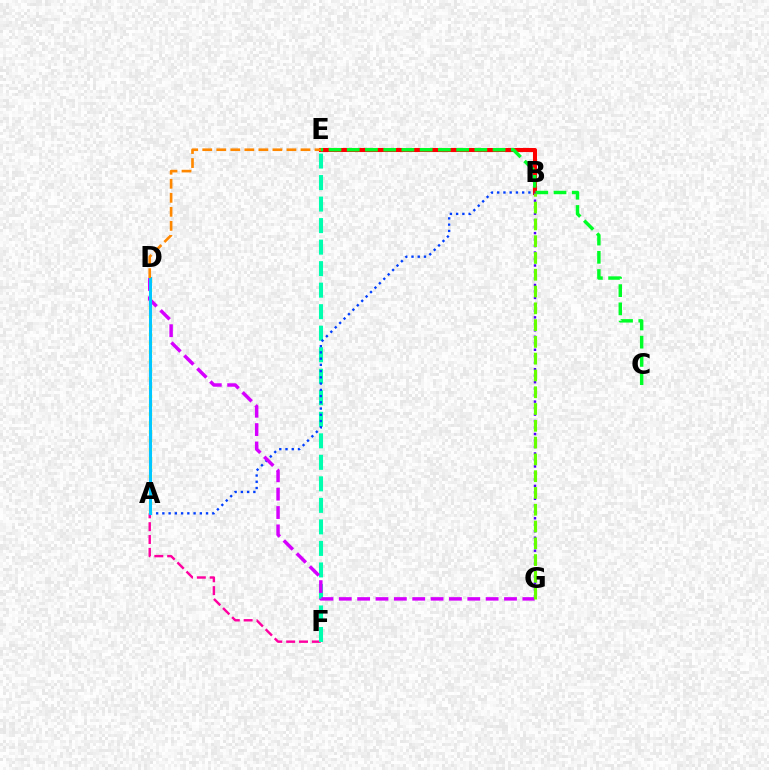{('B', 'E'): [{'color': '#ff0000', 'line_style': 'solid', 'thickness': 2.92}], ('A', 'F'): [{'color': '#ff00a0', 'line_style': 'dashed', 'thickness': 1.74}], ('E', 'F'): [{'color': '#00ffaf', 'line_style': 'dashed', 'thickness': 2.92}], ('A', 'B'): [{'color': '#003fff', 'line_style': 'dotted', 'thickness': 1.7}], ('A', 'D'): [{'color': '#eeff00', 'line_style': 'dotted', 'thickness': 2.41}, {'color': '#00c7ff', 'line_style': 'solid', 'thickness': 2.2}], ('D', 'G'): [{'color': '#d600ff', 'line_style': 'dashed', 'thickness': 2.49}], ('C', 'E'): [{'color': '#00ff27', 'line_style': 'dashed', 'thickness': 2.48}], ('B', 'G'): [{'color': '#4f00ff', 'line_style': 'dotted', 'thickness': 1.76}, {'color': '#66ff00', 'line_style': 'dashed', 'thickness': 2.28}], ('D', 'E'): [{'color': '#ff8800', 'line_style': 'dashed', 'thickness': 1.91}]}